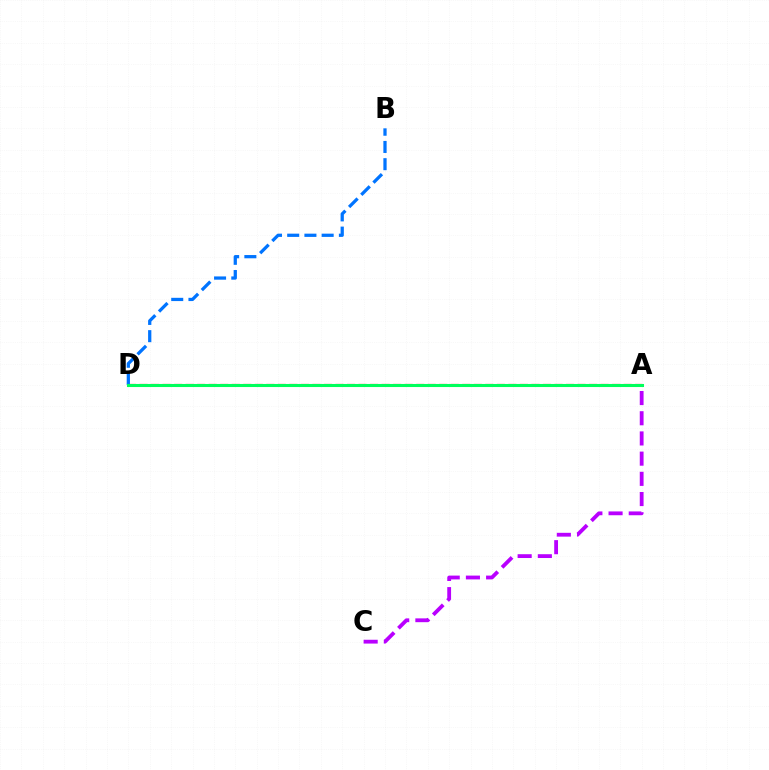{('A', 'D'): [{'color': '#ff0000', 'line_style': 'dashed', 'thickness': 1.57}, {'color': '#d1ff00', 'line_style': 'dashed', 'thickness': 2.18}, {'color': '#00ff5c', 'line_style': 'solid', 'thickness': 2.2}], ('B', 'D'): [{'color': '#0074ff', 'line_style': 'dashed', 'thickness': 2.34}], ('A', 'C'): [{'color': '#b900ff', 'line_style': 'dashed', 'thickness': 2.74}]}